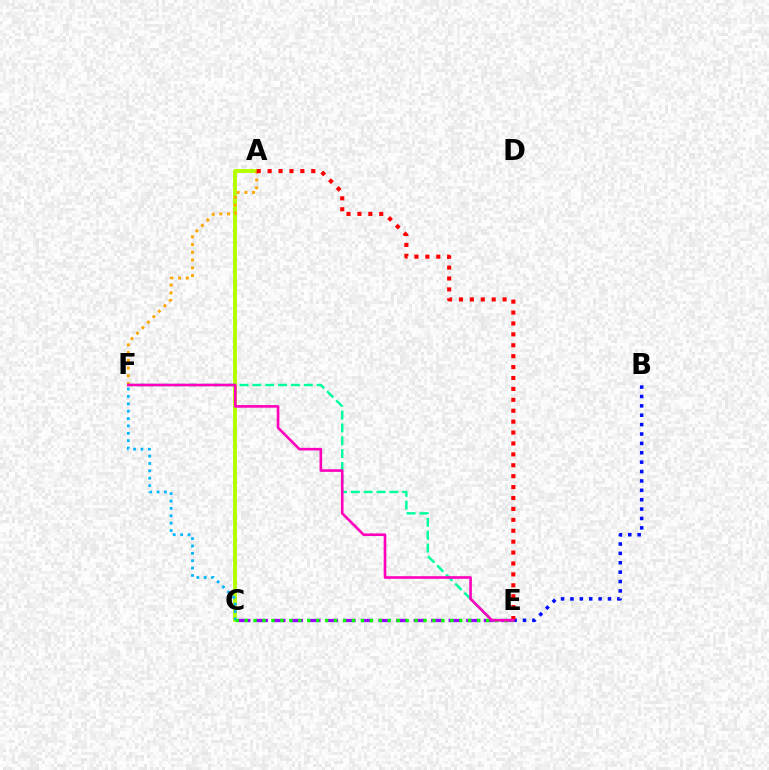{('B', 'E'): [{'color': '#0010ff', 'line_style': 'dotted', 'thickness': 2.55}], ('A', 'C'): [{'color': '#b3ff00', 'line_style': 'solid', 'thickness': 2.78}], ('A', 'F'): [{'color': '#ffa500', 'line_style': 'dotted', 'thickness': 2.1}], ('C', 'E'): [{'color': '#9b00ff', 'line_style': 'dashed', 'thickness': 2.38}, {'color': '#08ff00', 'line_style': 'dotted', 'thickness': 2.43}], ('C', 'F'): [{'color': '#00b5ff', 'line_style': 'dotted', 'thickness': 2.0}], ('E', 'F'): [{'color': '#00ff9d', 'line_style': 'dashed', 'thickness': 1.75}, {'color': '#ff00bd', 'line_style': 'solid', 'thickness': 1.89}], ('A', 'E'): [{'color': '#ff0000', 'line_style': 'dotted', 'thickness': 2.96}]}